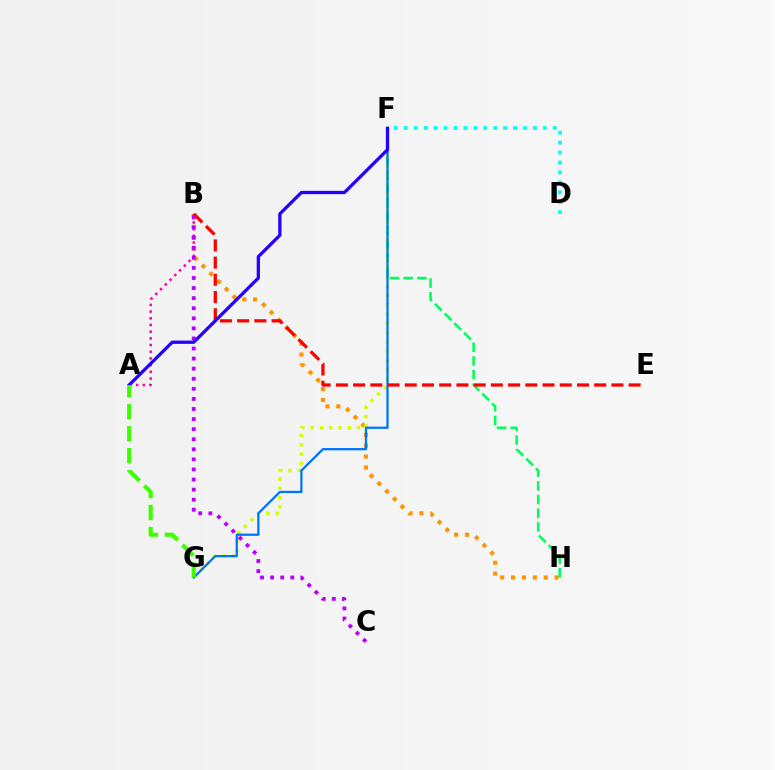{('B', 'H'): [{'color': '#ff9400', 'line_style': 'dotted', 'thickness': 2.96}], ('F', 'H'): [{'color': '#00ff5c', 'line_style': 'dashed', 'thickness': 1.86}], ('F', 'G'): [{'color': '#d1ff00', 'line_style': 'dotted', 'thickness': 2.52}, {'color': '#0074ff', 'line_style': 'solid', 'thickness': 1.63}], ('A', 'B'): [{'color': '#ff00ac', 'line_style': 'dotted', 'thickness': 1.82}], ('D', 'F'): [{'color': '#00fff6', 'line_style': 'dotted', 'thickness': 2.7}], ('B', 'E'): [{'color': '#ff0000', 'line_style': 'dashed', 'thickness': 2.34}], ('B', 'C'): [{'color': '#b900ff', 'line_style': 'dotted', 'thickness': 2.74}], ('A', 'F'): [{'color': '#2500ff', 'line_style': 'solid', 'thickness': 2.36}], ('A', 'G'): [{'color': '#3dff00', 'line_style': 'dashed', 'thickness': 2.98}]}